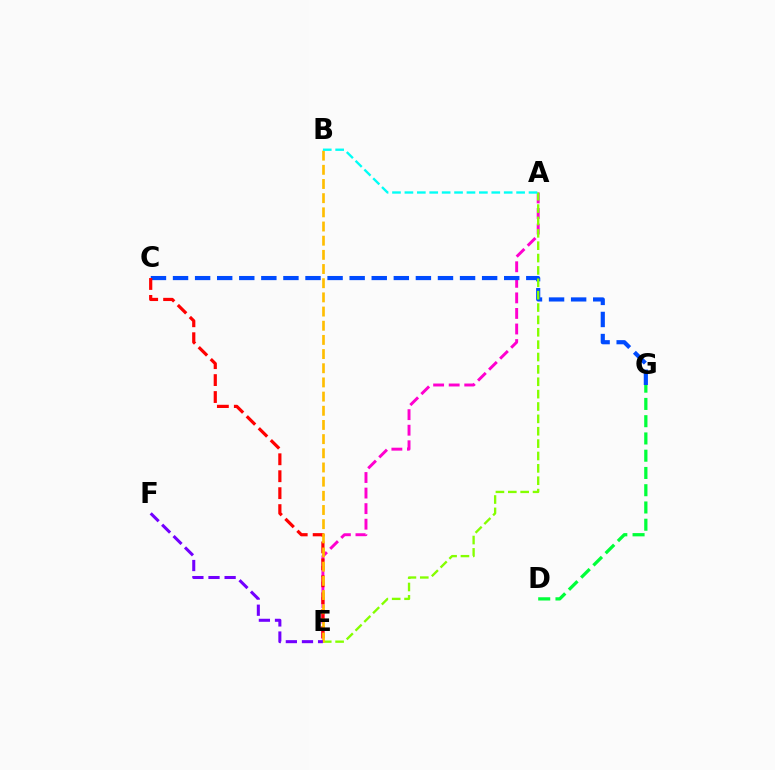{('A', 'E'): [{'color': '#ff00cf', 'line_style': 'dashed', 'thickness': 2.11}, {'color': '#84ff00', 'line_style': 'dashed', 'thickness': 1.68}], ('C', 'G'): [{'color': '#004bff', 'line_style': 'dashed', 'thickness': 3.0}], ('D', 'G'): [{'color': '#00ff39', 'line_style': 'dashed', 'thickness': 2.34}], ('C', 'E'): [{'color': '#ff0000', 'line_style': 'dashed', 'thickness': 2.3}], ('B', 'E'): [{'color': '#ffbd00', 'line_style': 'dashed', 'thickness': 1.93}], ('E', 'F'): [{'color': '#7200ff', 'line_style': 'dashed', 'thickness': 2.19}], ('A', 'B'): [{'color': '#00fff6', 'line_style': 'dashed', 'thickness': 1.69}]}